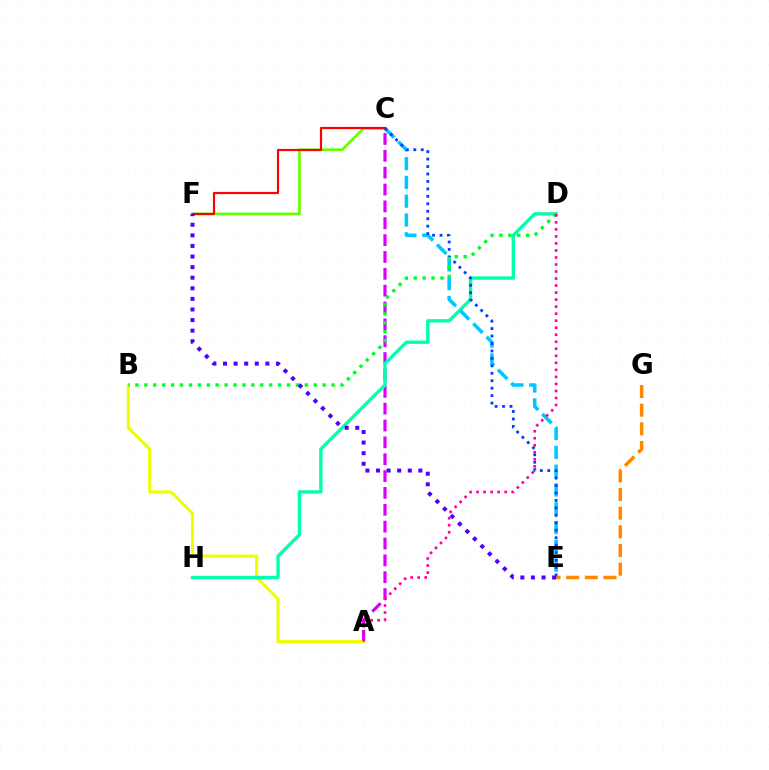{('A', 'C'): [{'color': '#d600ff', 'line_style': 'dashed', 'thickness': 2.29}], ('A', 'B'): [{'color': '#eeff00', 'line_style': 'solid', 'thickness': 2.26}], ('C', 'F'): [{'color': '#66ff00', 'line_style': 'solid', 'thickness': 1.94}, {'color': '#ff0000', 'line_style': 'solid', 'thickness': 1.57}], ('D', 'H'): [{'color': '#00ffaf', 'line_style': 'solid', 'thickness': 2.42}], ('E', 'G'): [{'color': '#ff8800', 'line_style': 'dashed', 'thickness': 2.53}], ('C', 'E'): [{'color': '#00c7ff', 'line_style': 'dashed', 'thickness': 2.55}, {'color': '#003fff', 'line_style': 'dotted', 'thickness': 2.02}], ('B', 'D'): [{'color': '#00ff27', 'line_style': 'dotted', 'thickness': 2.42}], ('E', 'F'): [{'color': '#4f00ff', 'line_style': 'dotted', 'thickness': 2.88}], ('A', 'D'): [{'color': '#ff00a0', 'line_style': 'dotted', 'thickness': 1.91}]}